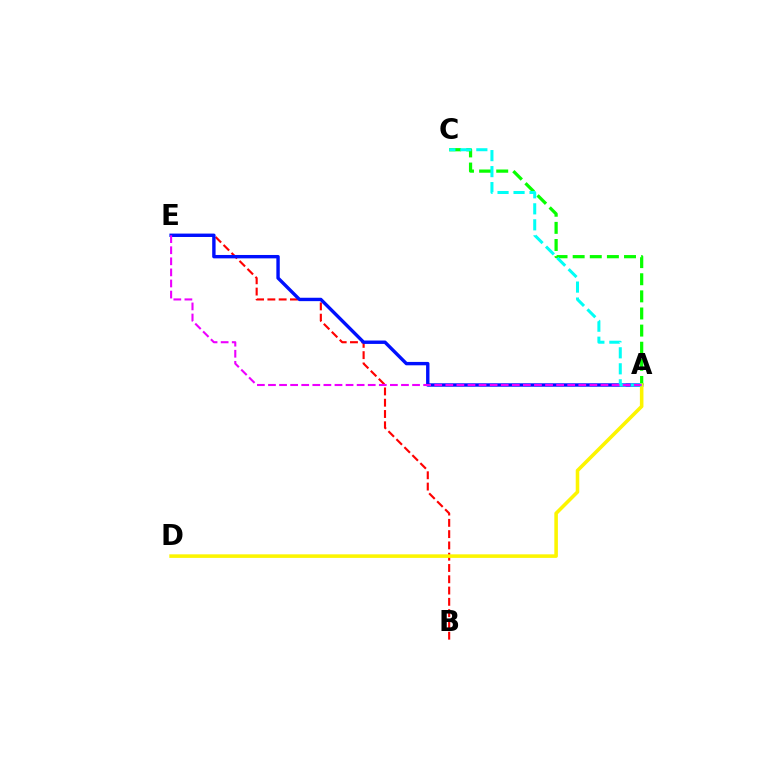{('B', 'E'): [{'color': '#ff0000', 'line_style': 'dashed', 'thickness': 1.53}], ('A', 'E'): [{'color': '#0010ff', 'line_style': 'solid', 'thickness': 2.44}, {'color': '#ee00ff', 'line_style': 'dashed', 'thickness': 1.51}], ('A', 'C'): [{'color': '#08ff00', 'line_style': 'dashed', 'thickness': 2.33}, {'color': '#00fff6', 'line_style': 'dashed', 'thickness': 2.17}], ('A', 'D'): [{'color': '#fcf500', 'line_style': 'solid', 'thickness': 2.56}]}